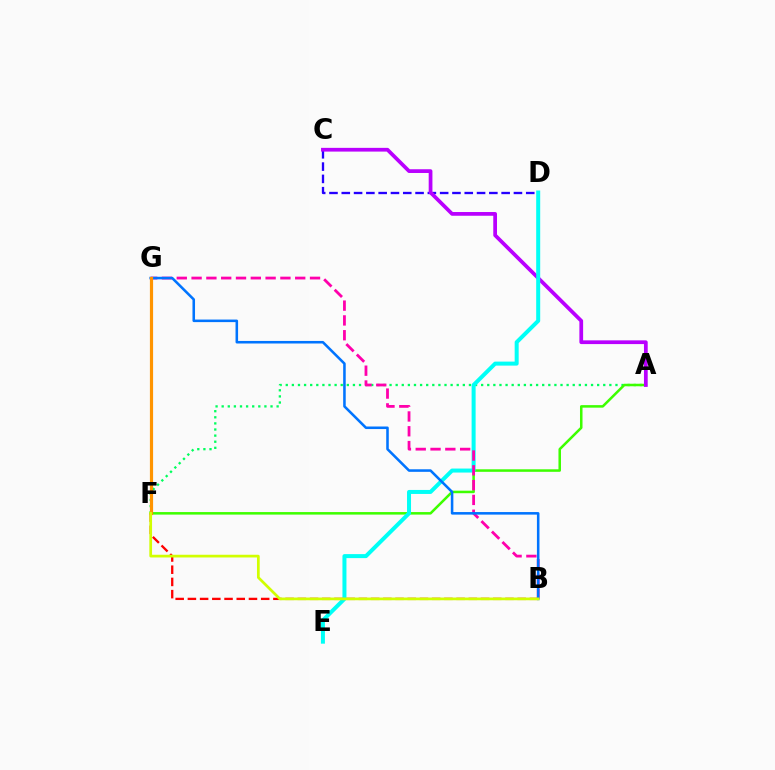{('A', 'F'): [{'color': '#00ff5c', 'line_style': 'dotted', 'thickness': 1.66}, {'color': '#3dff00', 'line_style': 'solid', 'thickness': 1.82}], ('C', 'D'): [{'color': '#2500ff', 'line_style': 'dashed', 'thickness': 1.67}], ('A', 'C'): [{'color': '#b900ff', 'line_style': 'solid', 'thickness': 2.69}], ('D', 'E'): [{'color': '#00fff6', 'line_style': 'solid', 'thickness': 2.88}], ('B', 'G'): [{'color': '#ff00ac', 'line_style': 'dashed', 'thickness': 2.01}, {'color': '#0074ff', 'line_style': 'solid', 'thickness': 1.84}], ('B', 'F'): [{'color': '#ff0000', 'line_style': 'dashed', 'thickness': 1.66}, {'color': '#d1ff00', 'line_style': 'solid', 'thickness': 1.96}], ('F', 'G'): [{'color': '#ff9400', 'line_style': 'solid', 'thickness': 2.3}]}